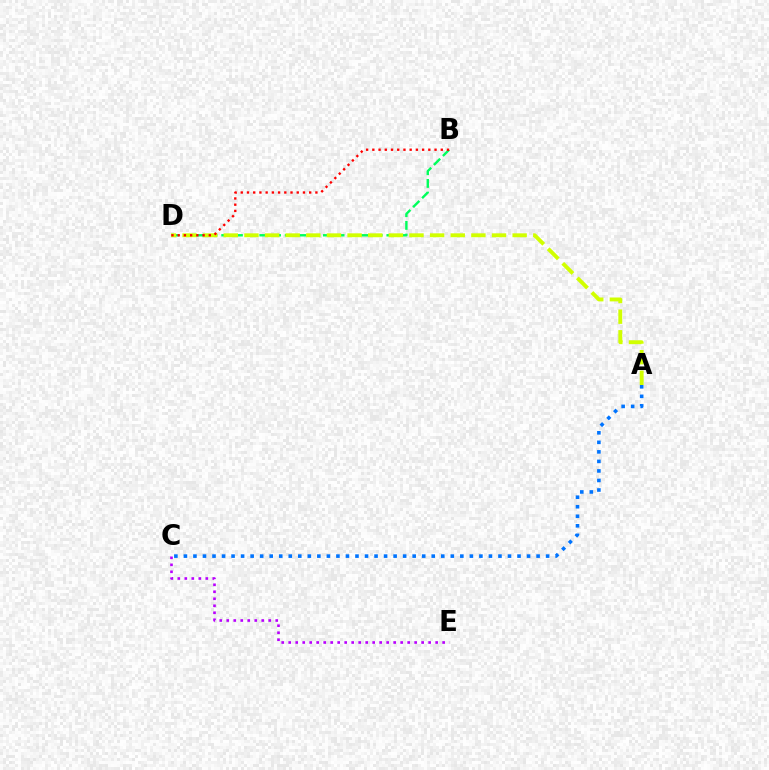{('B', 'D'): [{'color': '#00ff5c', 'line_style': 'dashed', 'thickness': 1.73}, {'color': '#ff0000', 'line_style': 'dotted', 'thickness': 1.69}], ('A', 'D'): [{'color': '#d1ff00', 'line_style': 'dashed', 'thickness': 2.8}], ('C', 'E'): [{'color': '#b900ff', 'line_style': 'dotted', 'thickness': 1.9}], ('A', 'C'): [{'color': '#0074ff', 'line_style': 'dotted', 'thickness': 2.59}]}